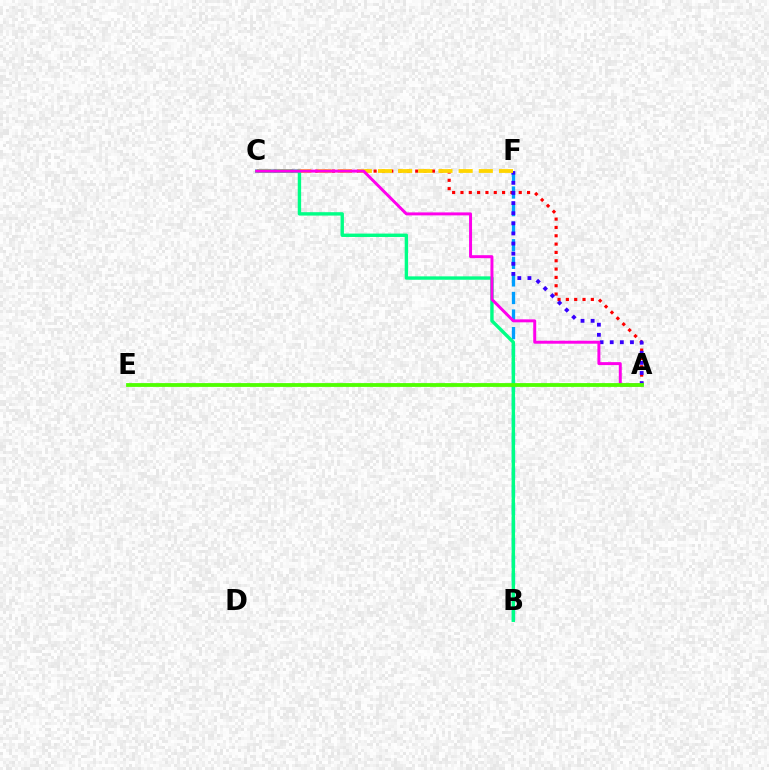{('B', 'F'): [{'color': '#009eff', 'line_style': 'dashed', 'thickness': 2.39}], ('A', 'C'): [{'color': '#ff0000', 'line_style': 'dotted', 'thickness': 2.26}, {'color': '#ff00ed', 'line_style': 'solid', 'thickness': 2.14}], ('A', 'F'): [{'color': '#3700ff', 'line_style': 'dotted', 'thickness': 2.75}], ('C', 'F'): [{'color': '#ffd500', 'line_style': 'dashed', 'thickness': 2.74}], ('B', 'C'): [{'color': '#00ff86', 'line_style': 'solid', 'thickness': 2.44}], ('A', 'E'): [{'color': '#4fff00', 'line_style': 'solid', 'thickness': 2.73}]}